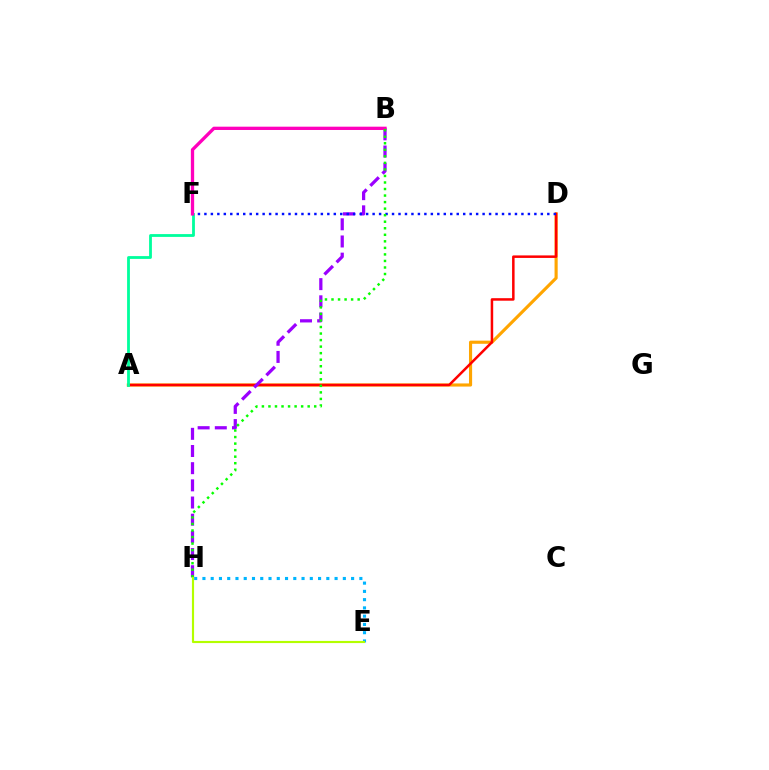{('A', 'D'): [{'color': '#ffa500', 'line_style': 'solid', 'thickness': 2.25}, {'color': '#ff0000', 'line_style': 'solid', 'thickness': 1.81}], ('B', 'H'): [{'color': '#9b00ff', 'line_style': 'dashed', 'thickness': 2.33}, {'color': '#08ff00', 'line_style': 'dotted', 'thickness': 1.78}], ('A', 'F'): [{'color': '#00ff9d', 'line_style': 'solid', 'thickness': 2.02}], ('D', 'F'): [{'color': '#0010ff', 'line_style': 'dotted', 'thickness': 1.76}], ('B', 'F'): [{'color': '#ff00bd', 'line_style': 'solid', 'thickness': 2.38}], ('E', 'H'): [{'color': '#00b5ff', 'line_style': 'dotted', 'thickness': 2.24}, {'color': '#b3ff00', 'line_style': 'solid', 'thickness': 1.55}]}